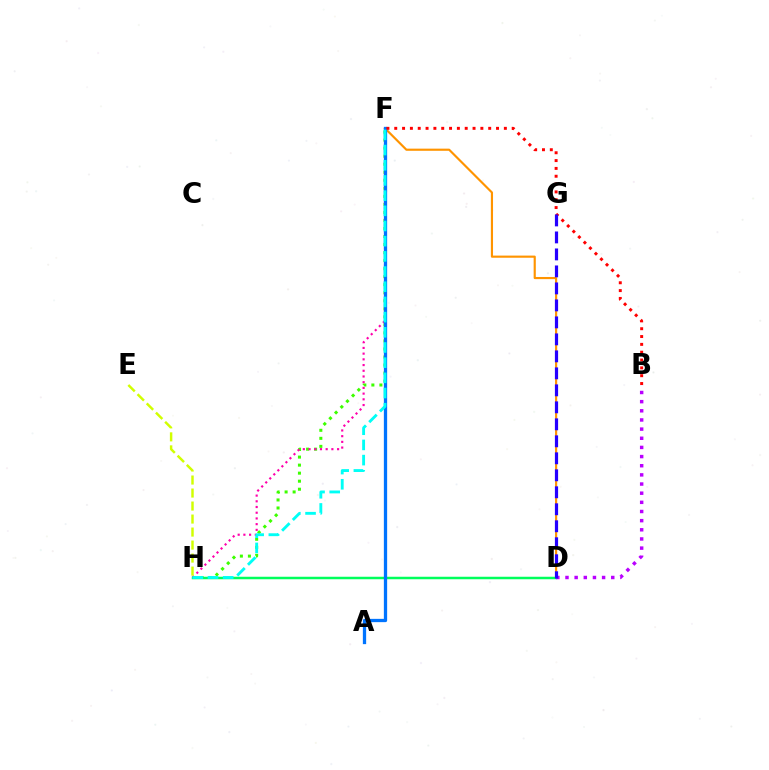{('F', 'H'): [{'color': '#3dff00', 'line_style': 'dotted', 'thickness': 2.18}, {'color': '#ff00ac', 'line_style': 'dotted', 'thickness': 1.55}, {'color': '#00fff6', 'line_style': 'dashed', 'thickness': 2.06}], ('D', 'F'): [{'color': '#ff9400', 'line_style': 'solid', 'thickness': 1.55}], ('D', 'H'): [{'color': '#00ff5c', 'line_style': 'solid', 'thickness': 1.8}], ('A', 'F'): [{'color': '#0074ff', 'line_style': 'solid', 'thickness': 2.36}], ('B', 'F'): [{'color': '#ff0000', 'line_style': 'dotted', 'thickness': 2.13}], ('B', 'D'): [{'color': '#b900ff', 'line_style': 'dotted', 'thickness': 2.49}], ('D', 'G'): [{'color': '#2500ff', 'line_style': 'dashed', 'thickness': 2.31}], ('E', 'H'): [{'color': '#d1ff00', 'line_style': 'dashed', 'thickness': 1.77}]}